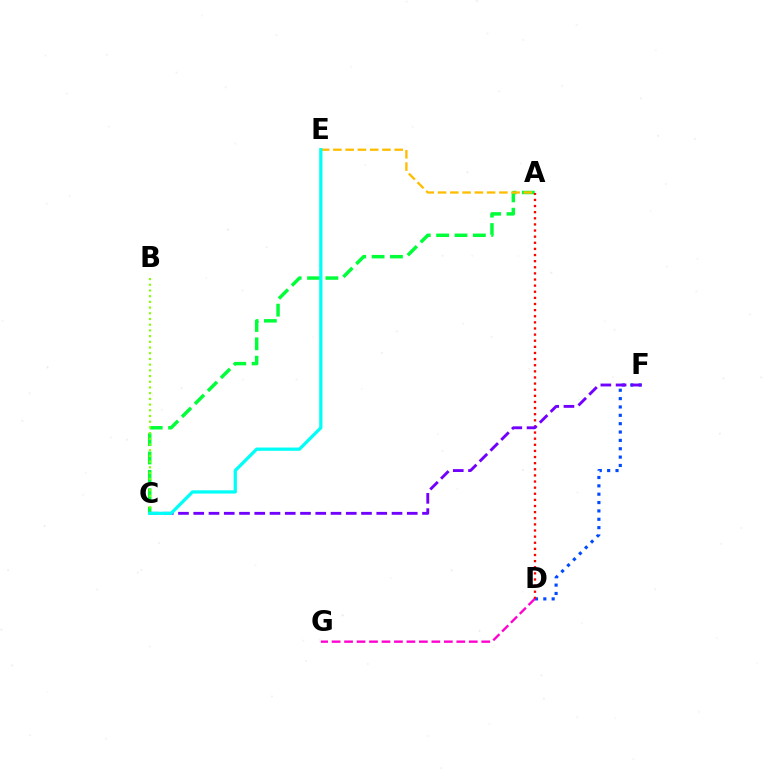{('D', 'F'): [{'color': '#004bff', 'line_style': 'dotted', 'thickness': 2.27}], ('A', 'C'): [{'color': '#00ff39', 'line_style': 'dashed', 'thickness': 2.49}], ('A', 'D'): [{'color': '#ff0000', 'line_style': 'dotted', 'thickness': 1.66}], ('B', 'C'): [{'color': '#84ff00', 'line_style': 'dotted', 'thickness': 1.55}], ('D', 'G'): [{'color': '#ff00cf', 'line_style': 'dashed', 'thickness': 1.69}], ('A', 'E'): [{'color': '#ffbd00', 'line_style': 'dashed', 'thickness': 1.67}], ('C', 'F'): [{'color': '#7200ff', 'line_style': 'dashed', 'thickness': 2.07}], ('C', 'E'): [{'color': '#00fff6', 'line_style': 'solid', 'thickness': 2.34}]}